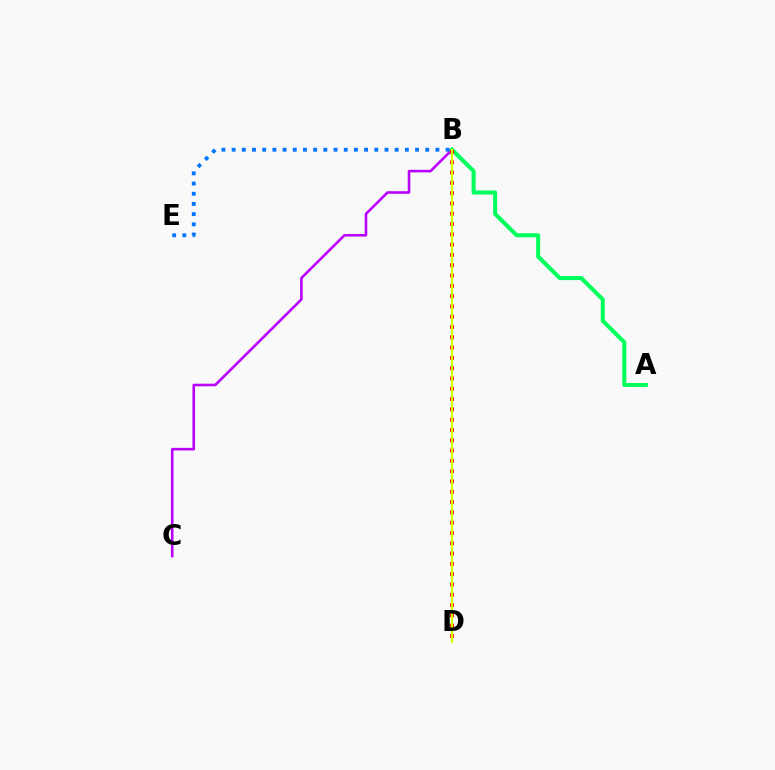{('B', 'C'): [{'color': '#b900ff', 'line_style': 'solid', 'thickness': 1.86}], ('A', 'B'): [{'color': '#00ff5c', 'line_style': 'solid', 'thickness': 2.92}], ('B', 'D'): [{'color': '#ff0000', 'line_style': 'dotted', 'thickness': 2.8}, {'color': '#d1ff00', 'line_style': 'solid', 'thickness': 1.57}], ('B', 'E'): [{'color': '#0074ff', 'line_style': 'dotted', 'thickness': 2.77}]}